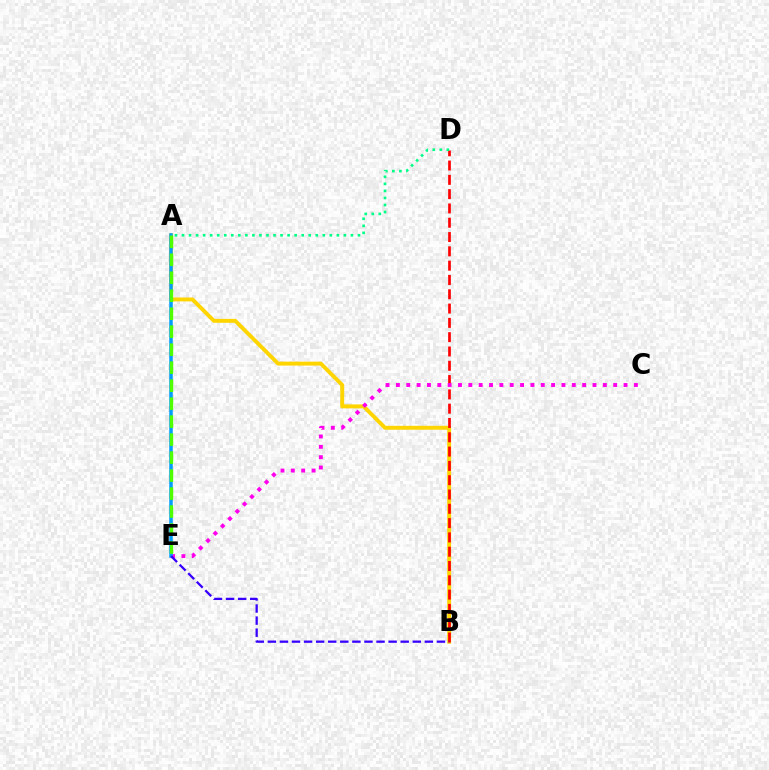{('A', 'B'): [{'color': '#ffd500', 'line_style': 'solid', 'thickness': 2.82}], ('B', 'D'): [{'color': '#ff0000', 'line_style': 'dashed', 'thickness': 1.94}], ('C', 'E'): [{'color': '#ff00ed', 'line_style': 'dotted', 'thickness': 2.81}], ('A', 'E'): [{'color': '#009eff', 'line_style': 'solid', 'thickness': 2.53}, {'color': '#4fff00', 'line_style': 'dashed', 'thickness': 2.44}], ('B', 'E'): [{'color': '#3700ff', 'line_style': 'dashed', 'thickness': 1.64}], ('A', 'D'): [{'color': '#00ff86', 'line_style': 'dotted', 'thickness': 1.91}]}